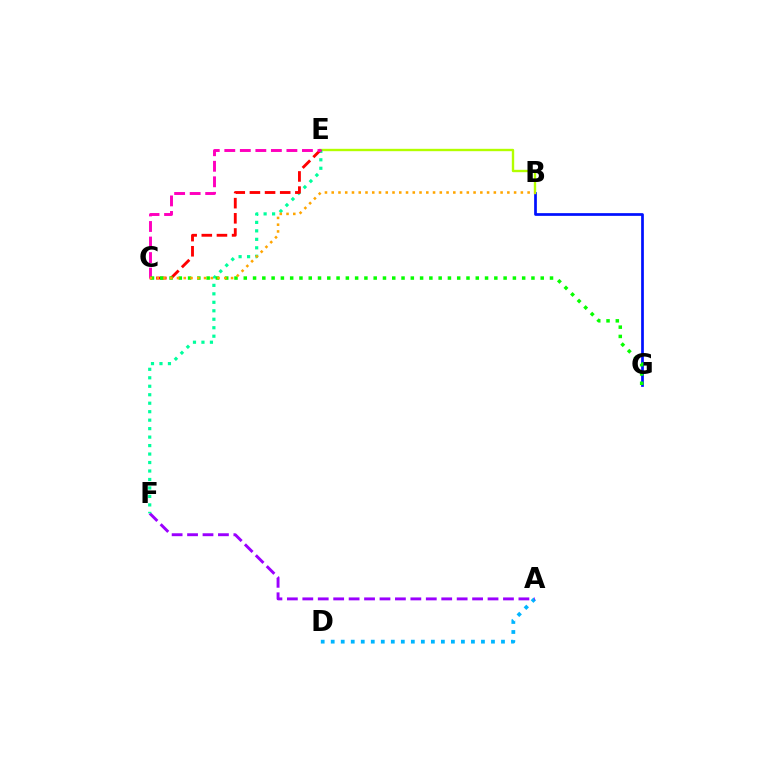{('A', 'D'): [{'color': '#00b5ff', 'line_style': 'dotted', 'thickness': 2.72}], ('B', 'G'): [{'color': '#0010ff', 'line_style': 'solid', 'thickness': 1.96}], ('B', 'E'): [{'color': '#b3ff00', 'line_style': 'solid', 'thickness': 1.71}], ('A', 'F'): [{'color': '#9b00ff', 'line_style': 'dashed', 'thickness': 2.1}], ('E', 'F'): [{'color': '#00ff9d', 'line_style': 'dotted', 'thickness': 2.3}], ('C', 'E'): [{'color': '#ff0000', 'line_style': 'dashed', 'thickness': 2.06}, {'color': '#ff00bd', 'line_style': 'dashed', 'thickness': 2.11}], ('C', 'G'): [{'color': '#08ff00', 'line_style': 'dotted', 'thickness': 2.52}], ('B', 'C'): [{'color': '#ffa500', 'line_style': 'dotted', 'thickness': 1.84}]}